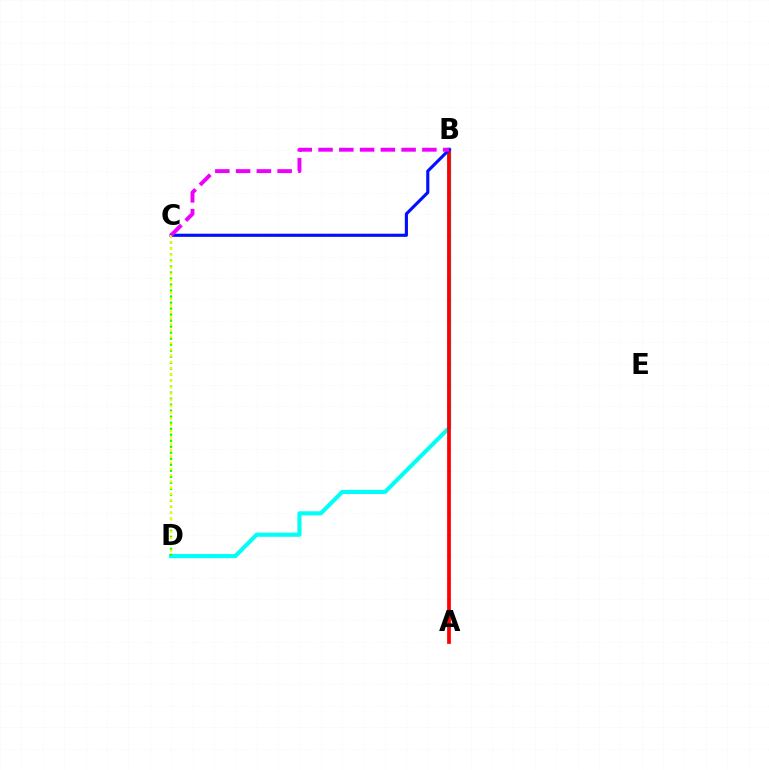{('B', 'D'): [{'color': '#00fff6', 'line_style': 'solid', 'thickness': 2.97}], ('C', 'D'): [{'color': '#08ff00', 'line_style': 'dotted', 'thickness': 1.63}, {'color': '#fcf500', 'line_style': 'dotted', 'thickness': 1.71}], ('A', 'B'): [{'color': '#ff0000', 'line_style': 'solid', 'thickness': 2.69}], ('B', 'C'): [{'color': '#0010ff', 'line_style': 'solid', 'thickness': 2.25}, {'color': '#ee00ff', 'line_style': 'dashed', 'thickness': 2.82}]}